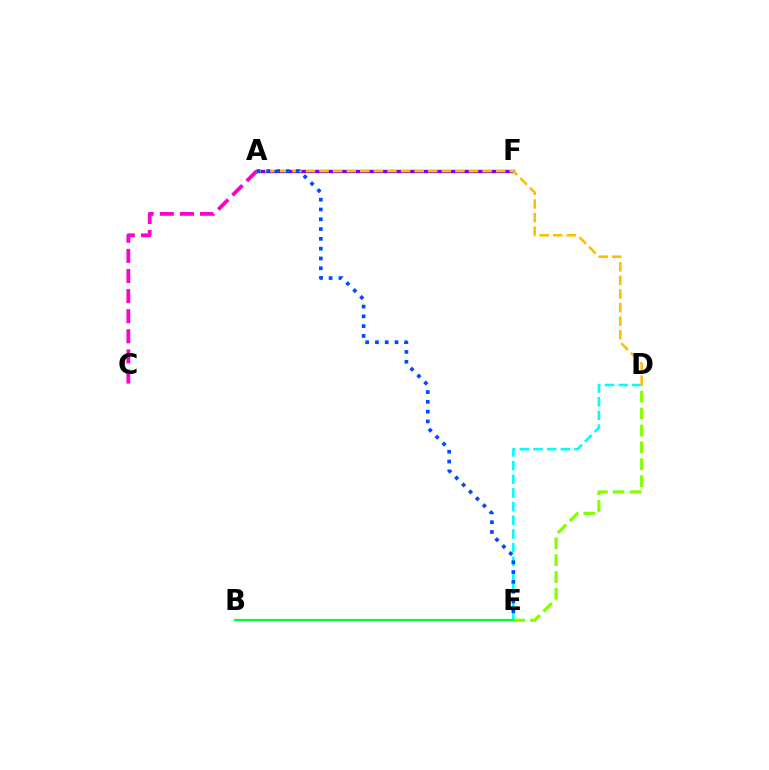{('D', 'E'): [{'color': '#00fff6', 'line_style': 'dashed', 'thickness': 1.86}, {'color': '#84ff00', 'line_style': 'dashed', 'thickness': 2.29}], ('A', 'F'): [{'color': '#ff0000', 'line_style': 'solid', 'thickness': 1.96}, {'color': '#7200ff', 'line_style': 'solid', 'thickness': 2.41}], ('A', 'C'): [{'color': '#ff00cf', 'line_style': 'dashed', 'thickness': 2.73}], ('A', 'D'): [{'color': '#ffbd00', 'line_style': 'dashed', 'thickness': 1.85}], ('A', 'E'): [{'color': '#004bff', 'line_style': 'dotted', 'thickness': 2.66}], ('B', 'E'): [{'color': '#00ff39', 'line_style': 'solid', 'thickness': 1.61}]}